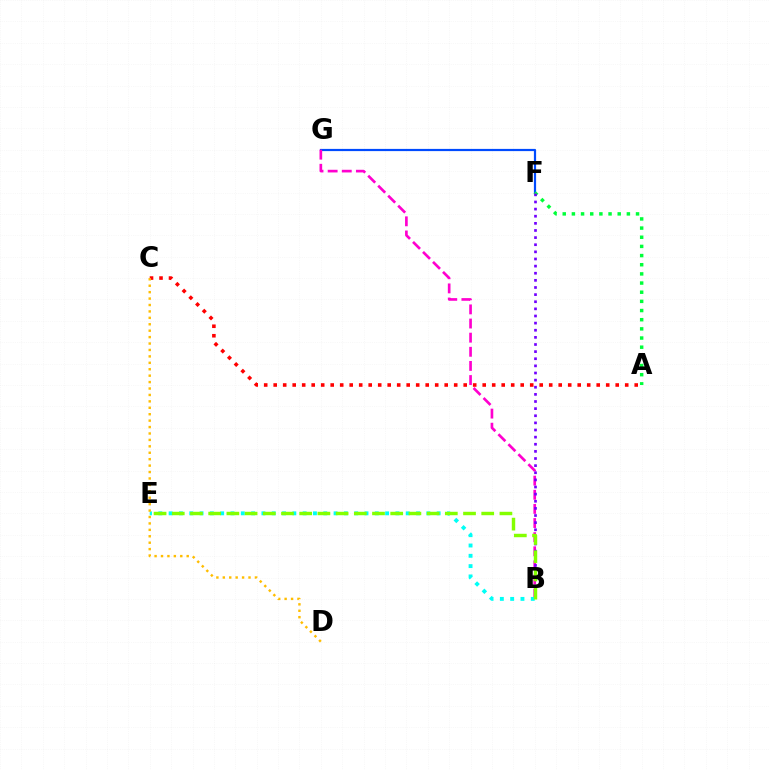{('F', 'G'): [{'color': '#004bff', 'line_style': 'solid', 'thickness': 1.59}], ('A', 'F'): [{'color': '#00ff39', 'line_style': 'dotted', 'thickness': 2.49}], ('B', 'G'): [{'color': '#ff00cf', 'line_style': 'dashed', 'thickness': 1.92}], ('A', 'C'): [{'color': '#ff0000', 'line_style': 'dotted', 'thickness': 2.58}], ('B', 'F'): [{'color': '#7200ff', 'line_style': 'dotted', 'thickness': 1.94}], ('B', 'E'): [{'color': '#00fff6', 'line_style': 'dotted', 'thickness': 2.8}, {'color': '#84ff00', 'line_style': 'dashed', 'thickness': 2.47}], ('C', 'D'): [{'color': '#ffbd00', 'line_style': 'dotted', 'thickness': 1.75}]}